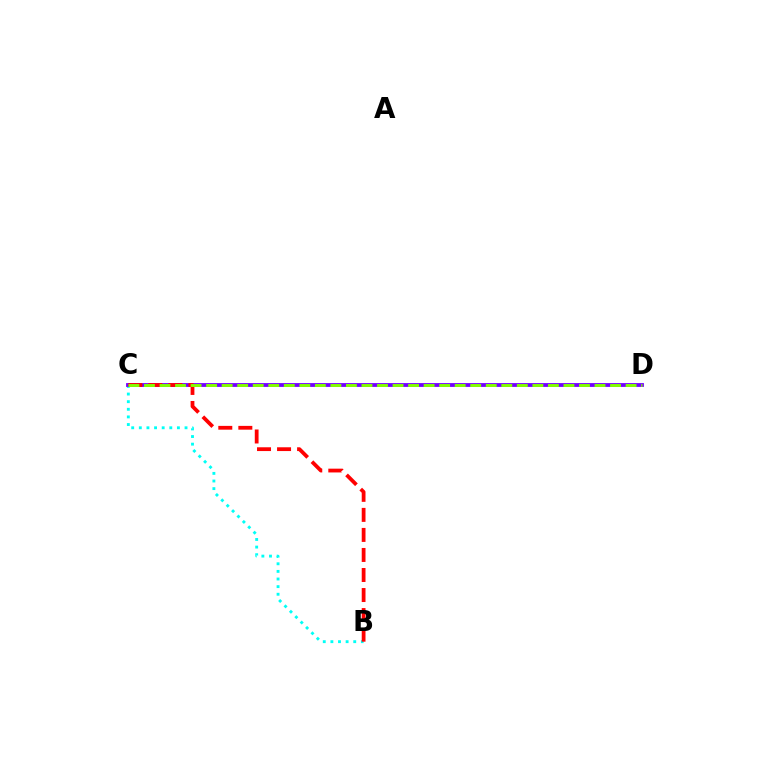{('B', 'C'): [{'color': '#00fff6', 'line_style': 'dotted', 'thickness': 2.07}, {'color': '#ff0000', 'line_style': 'dashed', 'thickness': 2.72}], ('C', 'D'): [{'color': '#7200ff', 'line_style': 'solid', 'thickness': 2.74}, {'color': '#84ff00', 'line_style': 'dashed', 'thickness': 2.11}]}